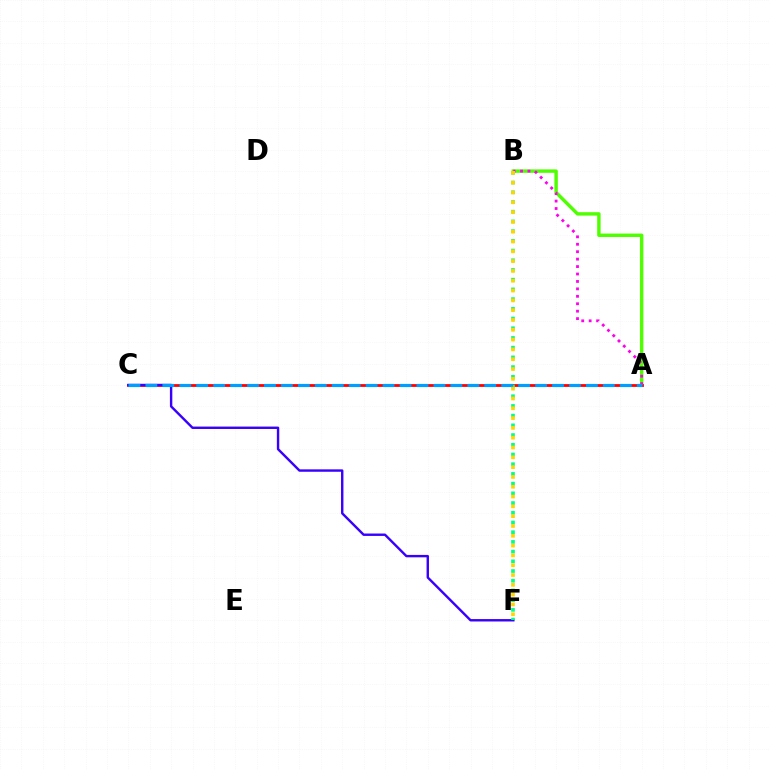{('A', 'B'): [{'color': '#4fff00', 'line_style': 'solid', 'thickness': 2.46}, {'color': '#ff00ed', 'line_style': 'dotted', 'thickness': 2.02}], ('A', 'C'): [{'color': '#ff0000', 'line_style': 'solid', 'thickness': 2.0}, {'color': '#009eff', 'line_style': 'dashed', 'thickness': 2.3}], ('C', 'F'): [{'color': '#3700ff', 'line_style': 'solid', 'thickness': 1.73}], ('B', 'F'): [{'color': '#00ff86', 'line_style': 'dotted', 'thickness': 2.64}, {'color': '#ffd500', 'line_style': 'dotted', 'thickness': 2.67}]}